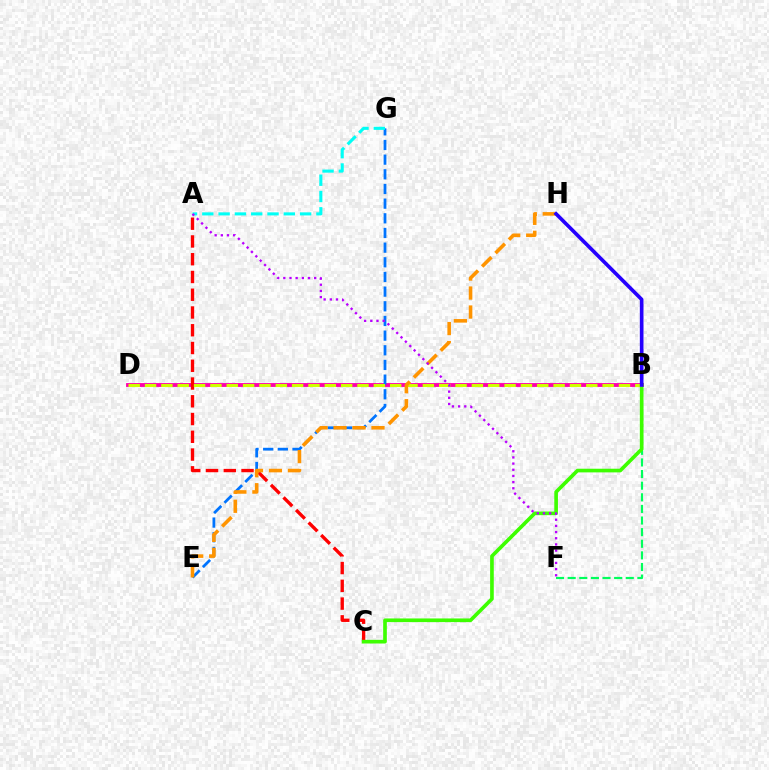{('B', 'D'): [{'color': '#ff00ac', 'line_style': 'solid', 'thickness': 2.77}, {'color': '#d1ff00', 'line_style': 'dashed', 'thickness': 2.22}], ('A', 'C'): [{'color': '#ff0000', 'line_style': 'dashed', 'thickness': 2.41}], ('B', 'F'): [{'color': '#00ff5c', 'line_style': 'dashed', 'thickness': 1.58}], ('E', 'G'): [{'color': '#0074ff', 'line_style': 'dashed', 'thickness': 1.99}], ('A', 'G'): [{'color': '#00fff6', 'line_style': 'dashed', 'thickness': 2.21}], ('B', 'C'): [{'color': '#3dff00', 'line_style': 'solid', 'thickness': 2.63}], ('E', 'H'): [{'color': '#ff9400', 'line_style': 'dashed', 'thickness': 2.58}], ('A', 'F'): [{'color': '#b900ff', 'line_style': 'dotted', 'thickness': 1.68}], ('B', 'H'): [{'color': '#2500ff', 'line_style': 'solid', 'thickness': 2.64}]}